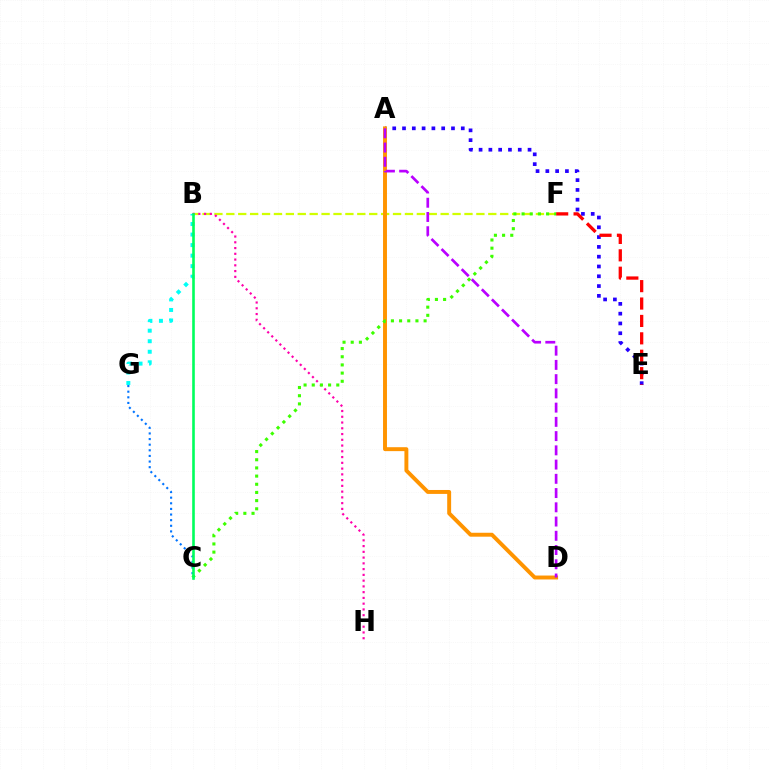{('C', 'G'): [{'color': '#0074ff', 'line_style': 'dotted', 'thickness': 1.53}], ('A', 'E'): [{'color': '#2500ff', 'line_style': 'dotted', 'thickness': 2.66}], ('E', 'F'): [{'color': '#ff0000', 'line_style': 'dashed', 'thickness': 2.36}], ('B', 'F'): [{'color': '#d1ff00', 'line_style': 'dashed', 'thickness': 1.62}], ('A', 'D'): [{'color': '#ff9400', 'line_style': 'solid', 'thickness': 2.83}, {'color': '#b900ff', 'line_style': 'dashed', 'thickness': 1.93}], ('B', 'H'): [{'color': '#ff00ac', 'line_style': 'dotted', 'thickness': 1.56}], ('C', 'F'): [{'color': '#3dff00', 'line_style': 'dotted', 'thickness': 2.22}], ('B', 'G'): [{'color': '#00fff6', 'line_style': 'dotted', 'thickness': 2.86}], ('B', 'C'): [{'color': '#00ff5c', 'line_style': 'solid', 'thickness': 1.89}]}